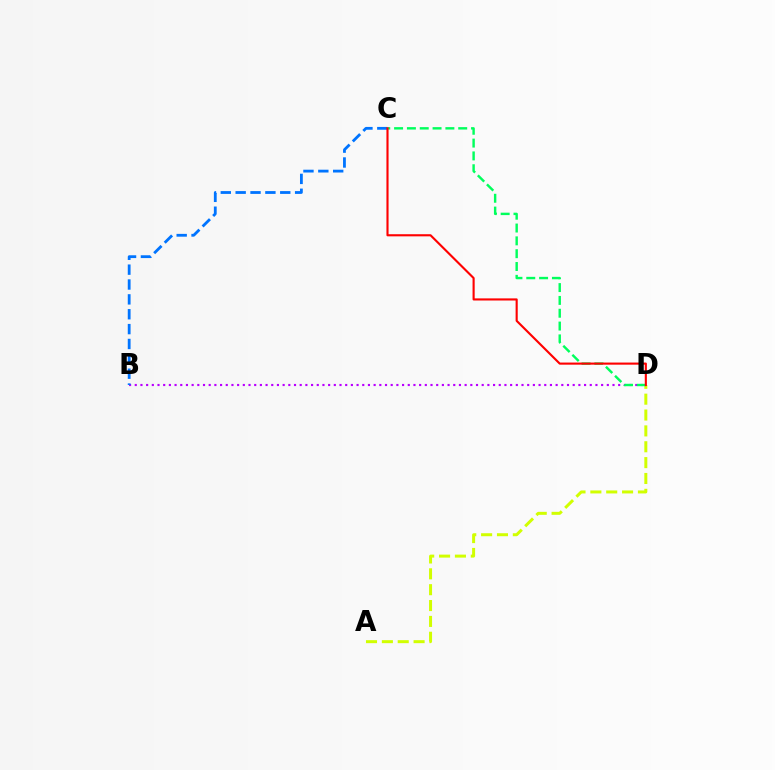{('A', 'D'): [{'color': '#d1ff00', 'line_style': 'dashed', 'thickness': 2.15}], ('B', 'D'): [{'color': '#b900ff', 'line_style': 'dotted', 'thickness': 1.55}], ('B', 'C'): [{'color': '#0074ff', 'line_style': 'dashed', 'thickness': 2.02}], ('C', 'D'): [{'color': '#00ff5c', 'line_style': 'dashed', 'thickness': 1.74}, {'color': '#ff0000', 'line_style': 'solid', 'thickness': 1.53}]}